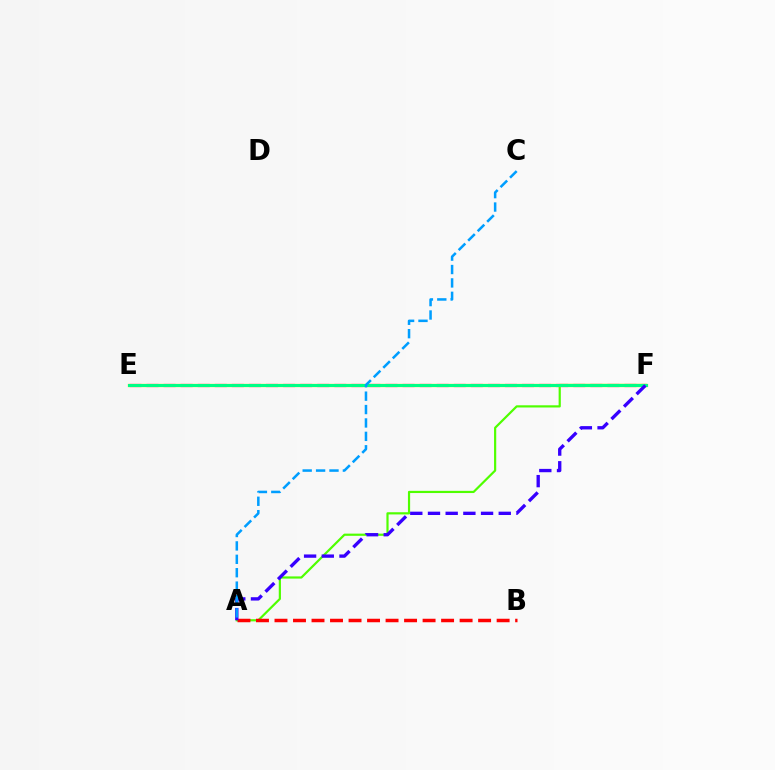{('E', 'F'): [{'color': '#ff00ed', 'line_style': 'dashed', 'thickness': 2.32}, {'color': '#ffd500', 'line_style': 'solid', 'thickness': 2.37}, {'color': '#00ff86', 'line_style': 'solid', 'thickness': 2.19}], ('A', 'F'): [{'color': '#4fff00', 'line_style': 'solid', 'thickness': 1.58}, {'color': '#3700ff', 'line_style': 'dashed', 'thickness': 2.4}], ('A', 'B'): [{'color': '#ff0000', 'line_style': 'dashed', 'thickness': 2.51}], ('A', 'C'): [{'color': '#009eff', 'line_style': 'dashed', 'thickness': 1.82}]}